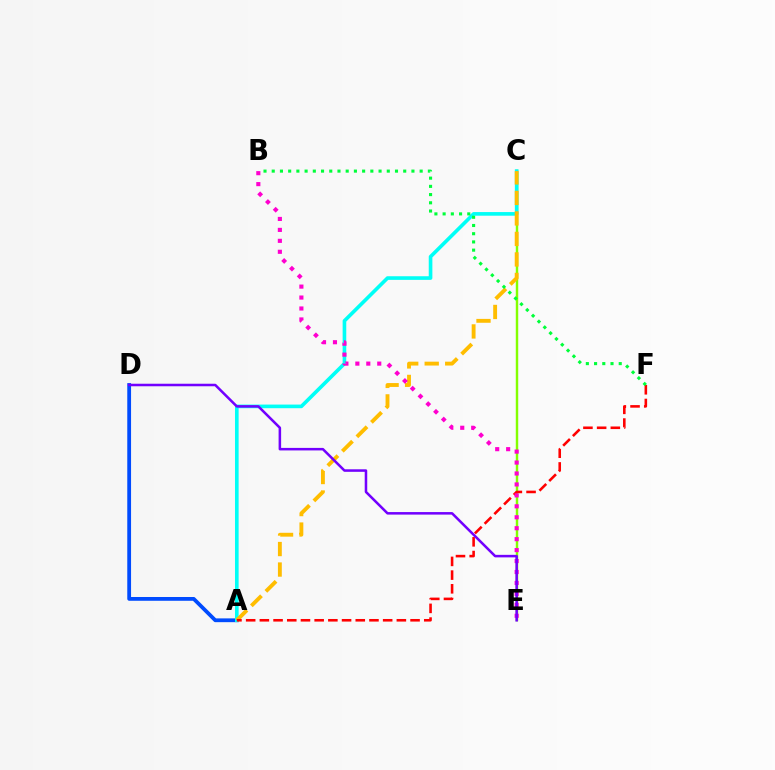{('C', 'E'): [{'color': '#84ff00', 'line_style': 'solid', 'thickness': 1.76}], ('A', 'D'): [{'color': '#004bff', 'line_style': 'solid', 'thickness': 2.72}], ('A', 'C'): [{'color': '#00fff6', 'line_style': 'solid', 'thickness': 2.62}, {'color': '#ffbd00', 'line_style': 'dashed', 'thickness': 2.78}], ('A', 'F'): [{'color': '#ff0000', 'line_style': 'dashed', 'thickness': 1.86}], ('B', 'E'): [{'color': '#ff00cf', 'line_style': 'dotted', 'thickness': 2.97}], ('B', 'F'): [{'color': '#00ff39', 'line_style': 'dotted', 'thickness': 2.23}], ('D', 'E'): [{'color': '#7200ff', 'line_style': 'solid', 'thickness': 1.82}]}